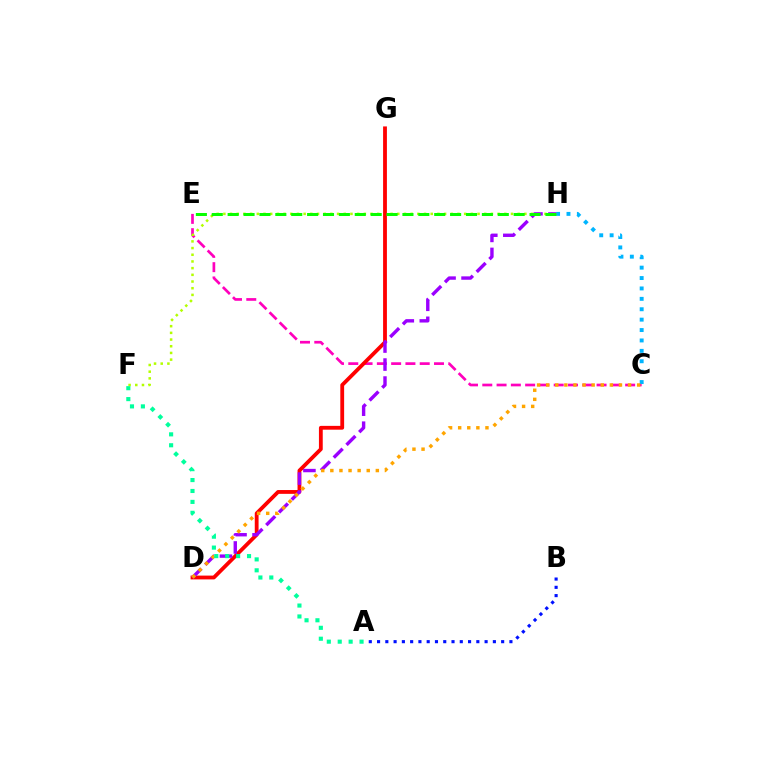{('C', 'E'): [{'color': '#ff00bd', 'line_style': 'dashed', 'thickness': 1.94}], ('C', 'H'): [{'color': '#00b5ff', 'line_style': 'dotted', 'thickness': 2.83}], ('F', 'H'): [{'color': '#b3ff00', 'line_style': 'dotted', 'thickness': 1.82}], ('D', 'G'): [{'color': '#ff0000', 'line_style': 'solid', 'thickness': 2.74}], ('D', 'H'): [{'color': '#9b00ff', 'line_style': 'dashed', 'thickness': 2.45}], ('C', 'D'): [{'color': '#ffa500', 'line_style': 'dotted', 'thickness': 2.47}], ('E', 'H'): [{'color': '#08ff00', 'line_style': 'dashed', 'thickness': 2.16}], ('A', 'F'): [{'color': '#00ff9d', 'line_style': 'dotted', 'thickness': 2.97}], ('A', 'B'): [{'color': '#0010ff', 'line_style': 'dotted', 'thickness': 2.25}]}